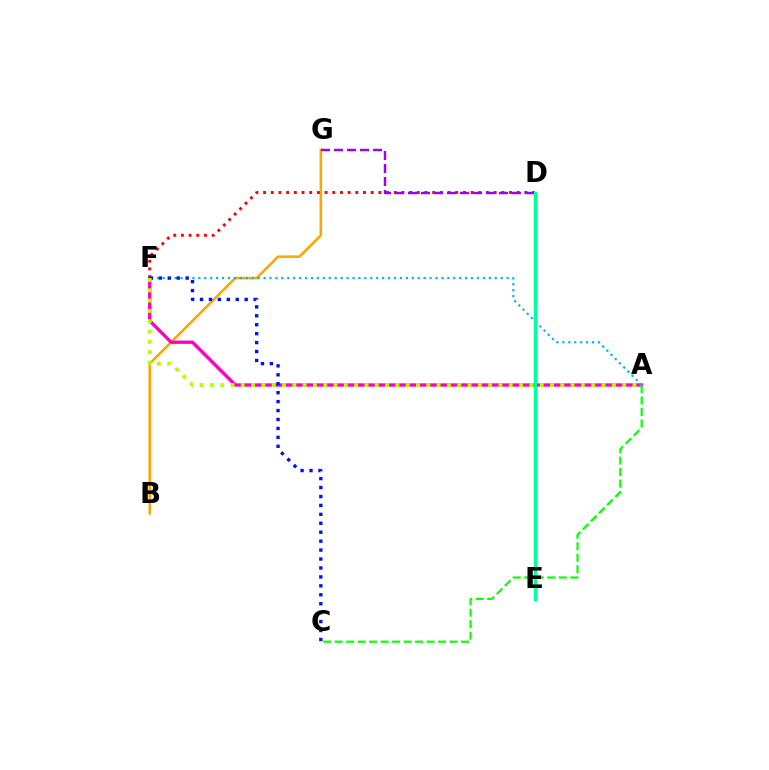{('B', 'G'): [{'color': '#ffa500', 'line_style': 'solid', 'thickness': 1.83}], ('A', 'F'): [{'color': '#ff00bd', 'line_style': 'solid', 'thickness': 2.41}, {'color': '#00b5ff', 'line_style': 'dotted', 'thickness': 1.61}, {'color': '#b3ff00', 'line_style': 'dotted', 'thickness': 2.8}], ('D', 'F'): [{'color': '#ff0000', 'line_style': 'dotted', 'thickness': 2.09}], ('A', 'C'): [{'color': '#08ff00', 'line_style': 'dashed', 'thickness': 1.56}], ('C', 'F'): [{'color': '#0010ff', 'line_style': 'dotted', 'thickness': 2.43}], ('D', 'E'): [{'color': '#00ff9d', 'line_style': 'solid', 'thickness': 2.5}], ('D', 'G'): [{'color': '#9b00ff', 'line_style': 'dashed', 'thickness': 1.77}]}